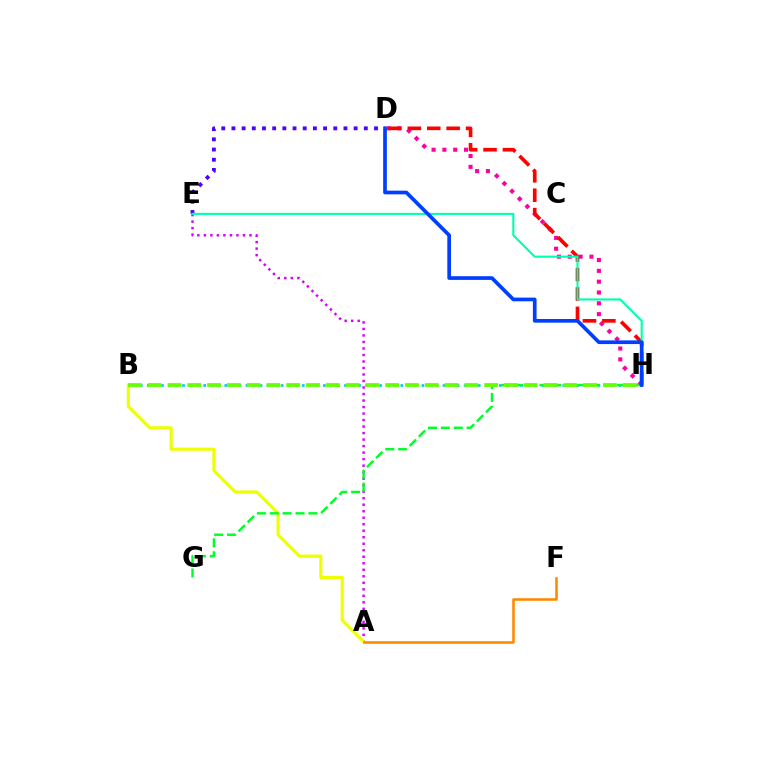{('A', 'E'): [{'color': '#d600ff', 'line_style': 'dotted', 'thickness': 1.77}], ('D', 'H'): [{'color': '#ff00a0', 'line_style': 'dotted', 'thickness': 2.94}, {'color': '#ff0000', 'line_style': 'dashed', 'thickness': 2.64}, {'color': '#003fff', 'line_style': 'solid', 'thickness': 2.65}], ('D', 'E'): [{'color': '#4f00ff', 'line_style': 'dotted', 'thickness': 2.77}], ('A', 'B'): [{'color': '#eeff00', 'line_style': 'solid', 'thickness': 2.23}], ('E', 'H'): [{'color': '#00ffaf', 'line_style': 'solid', 'thickness': 1.52}], ('B', 'H'): [{'color': '#00c7ff', 'line_style': 'dotted', 'thickness': 1.91}, {'color': '#66ff00', 'line_style': 'dashed', 'thickness': 2.69}], ('G', 'H'): [{'color': '#00ff27', 'line_style': 'dashed', 'thickness': 1.75}], ('A', 'F'): [{'color': '#ff8800', 'line_style': 'solid', 'thickness': 1.86}]}